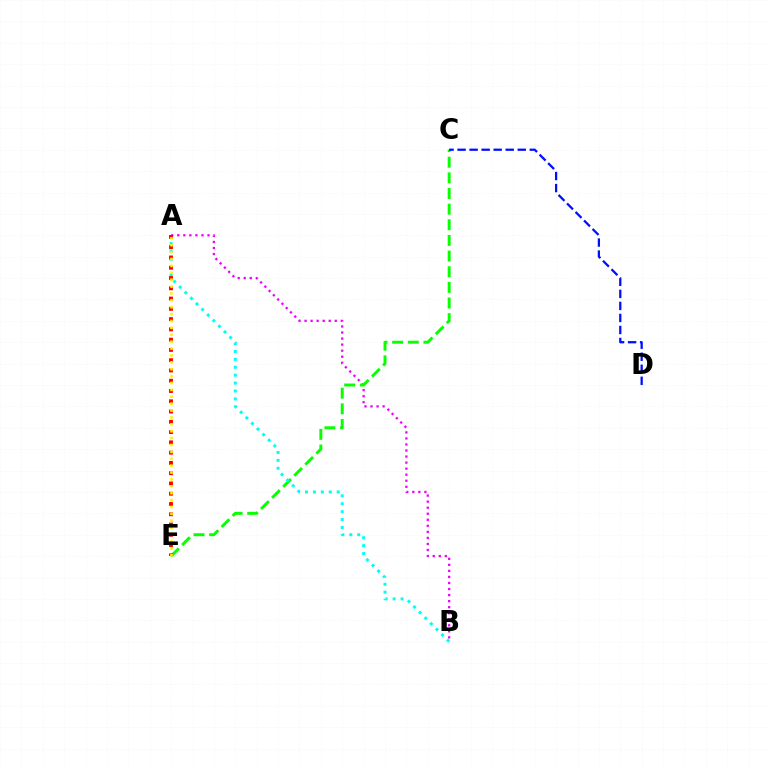{('A', 'B'): [{'color': '#ee00ff', 'line_style': 'dotted', 'thickness': 1.64}, {'color': '#00fff6', 'line_style': 'dotted', 'thickness': 2.15}], ('C', 'E'): [{'color': '#08ff00', 'line_style': 'dashed', 'thickness': 2.13}], ('A', 'E'): [{'color': '#ff0000', 'line_style': 'dotted', 'thickness': 2.79}, {'color': '#fcf500', 'line_style': 'dotted', 'thickness': 1.87}], ('C', 'D'): [{'color': '#0010ff', 'line_style': 'dashed', 'thickness': 1.63}]}